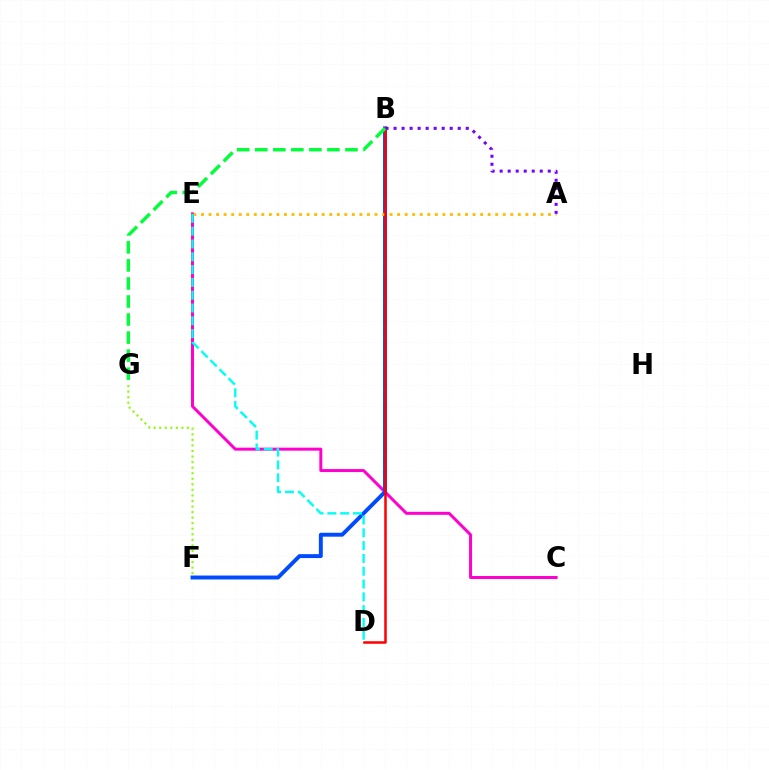{('C', 'E'): [{'color': '#ff00cf', 'line_style': 'solid', 'thickness': 2.15}], ('B', 'F'): [{'color': '#004bff', 'line_style': 'solid', 'thickness': 2.82}], ('A', 'E'): [{'color': '#ffbd00', 'line_style': 'dotted', 'thickness': 2.05}], ('B', 'D'): [{'color': '#ff0000', 'line_style': 'solid', 'thickness': 1.81}], ('A', 'B'): [{'color': '#7200ff', 'line_style': 'dotted', 'thickness': 2.18}], ('B', 'G'): [{'color': '#00ff39', 'line_style': 'dashed', 'thickness': 2.45}], ('D', 'E'): [{'color': '#00fff6', 'line_style': 'dashed', 'thickness': 1.74}], ('F', 'G'): [{'color': '#84ff00', 'line_style': 'dotted', 'thickness': 1.51}]}